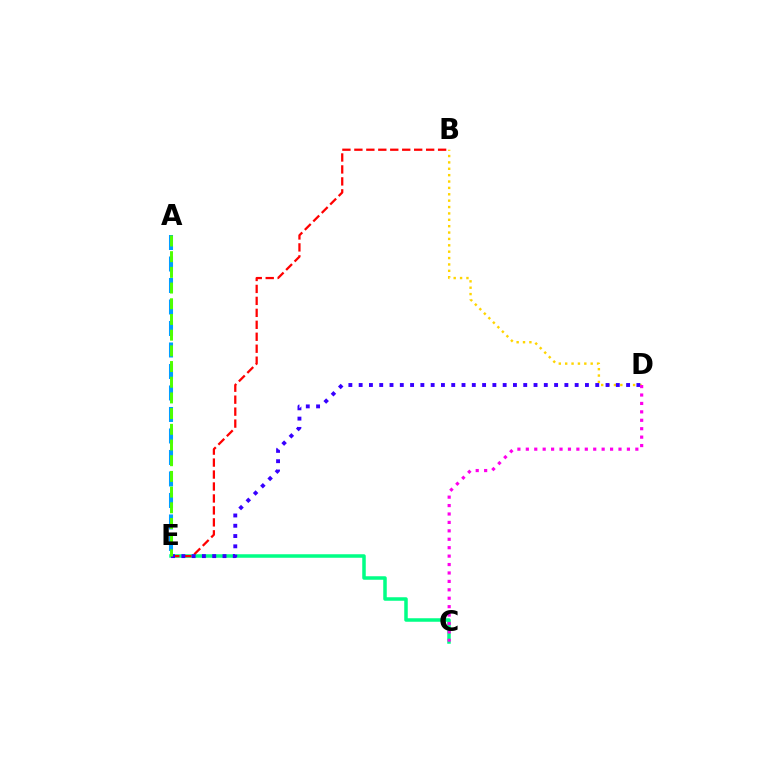{('B', 'D'): [{'color': '#ffd500', 'line_style': 'dotted', 'thickness': 1.73}], ('C', 'E'): [{'color': '#00ff86', 'line_style': 'solid', 'thickness': 2.53}], ('B', 'E'): [{'color': '#ff0000', 'line_style': 'dashed', 'thickness': 1.62}], ('D', 'E'): [{'color': '#3700ff', 'line_style': 'dotted', 'thickness': 2.79}], ('C', 'D'): [{'color': '#ff00ed', 'line_style': 'dotted', 'thickness': 2.29}], ('A', 'E'): [{'color': '#009eff', 'line_style': 'dashed', 'thickness': 2.92}, {'color': '#4fff00', 'line_style': 'dashed', 'thickness': 2.13}]}